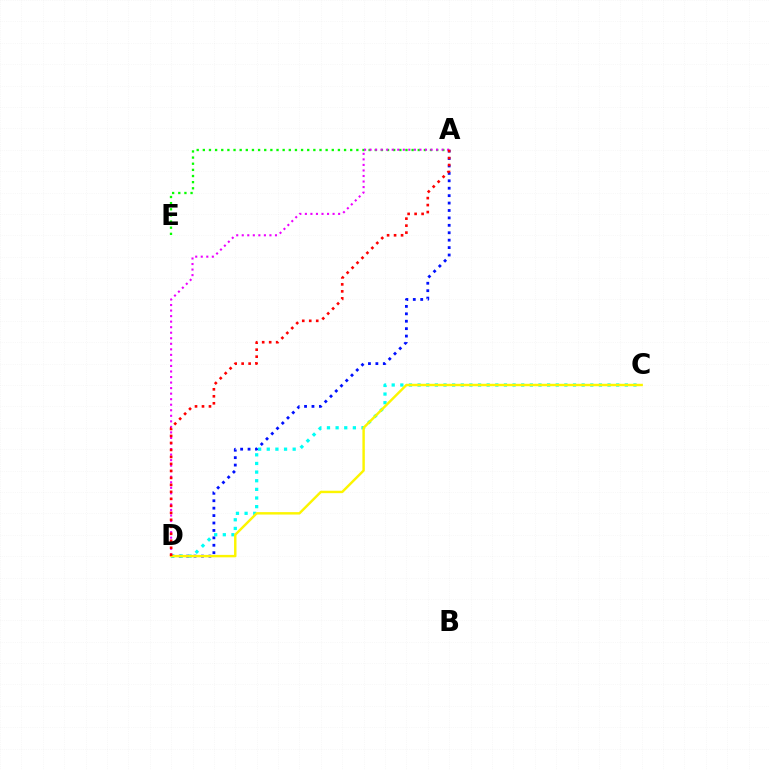{('A', 'D'): [{'color': '#0010ff', 'line_style': 'dotted', 'thickness': 2.02}, {'color': '#ee00ff', 'line_style': 'dotted', 'thickness': 1.5}, {'color': '#ff0000', 'line_style': 'dotted', 'thickness': 1.9}], ('A', 'E'): [{'color': '#08ff00', 'line_style': 'dotted', 'thickness': 1.67}], ('C', 'D'): [{'color': '#00fff6', 'line_style': 'dotted', 'thickness': 2.35}, {'color': '#fcf500', 'line_style': 'solid', 'thickness': 1.75}]}